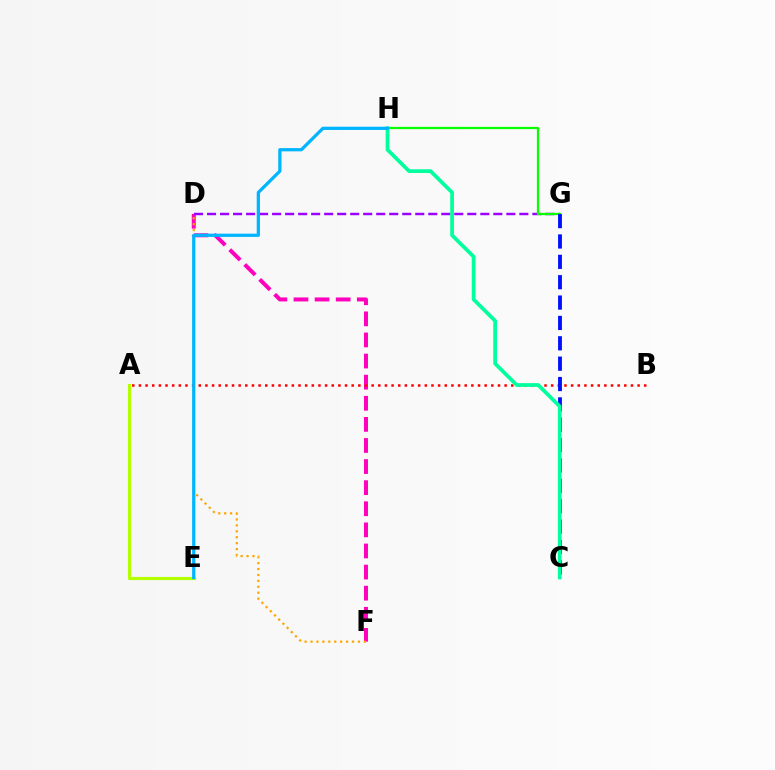{('D', 'F'): [{'color': '#ff00bd', 'line_style': 'dashed', 'thickness': 2.87}, {'color': '#ffa500', 'line_style': 'dotted', 'thickness': 1.61}], ('D', 'G'): [{'color': '#9b00ff', 'line_style': 'dashed', 'thickness': 1.77}], ('A', 'E'): [{'color': '#b3ff00', 'line_style': 'solid', 'thickness': 2.27}], ('A', 'B'): [{'color': '#ff0000', 'line_style': 'dotted', 'thickness': 1.81}], ('G', 'H'): [{'color': '#08ff00', 'line_style': 'solid', 'thickness': 1.62}], ('C', 'G'): [{'color': '#0010ff', 'line_style': 'dashed', 'thickness': 2.77}], ('C', 'H'): [{'color': '#00ff9d', 'line_style': 'solid', 'thickness': 2.67}], ('E', 'H'): [{'color': '#00b5ff', 'line_style': 'solid', 'thickness': 2.33}]}